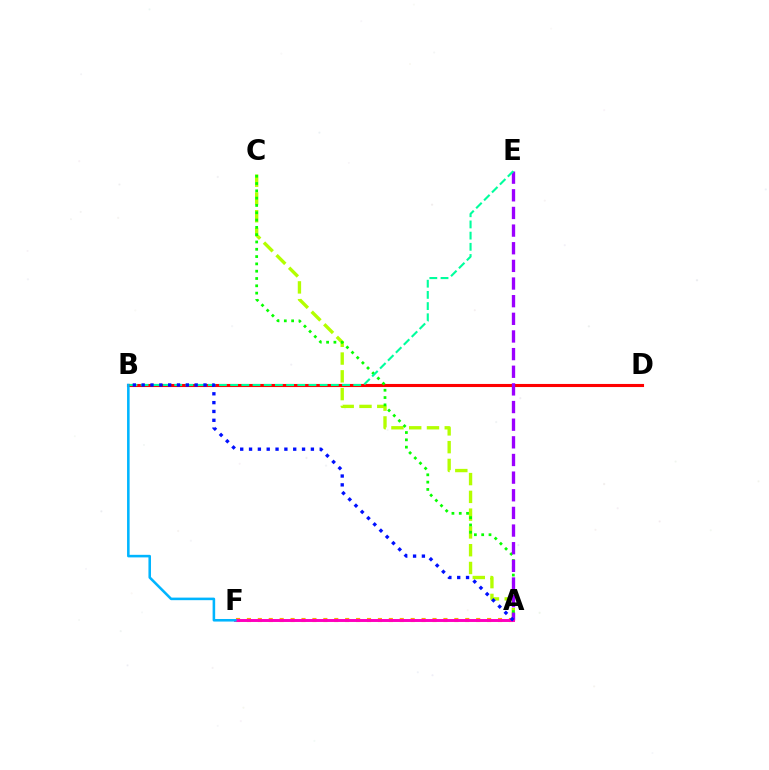{('A', 'C'): [{'color': '#b3ff00', 'line_style': 'dashed', 'thickness': 2.41}, {'color': '#08ff00', 'line_style': 'dotted', 'thickness': 1.99}], ('B', 'D'): [{'color': '#ff0000', 'line_style': 'solid', 'thickness': 2.23}], ('A', 'E'): [{'color': '#9b00ff', 'line_style': 'dashed', 'thickness': 2.4}], ('A', 'F'): [{'color': '#ffa500', 'line_style': 'dotted', 'thickness': 2.97}, {'color': '#ff00bd', 'line_style': 'solid', 'thickness': 2.12}], ('B', 'F'): [{'color': '#00b5ff', 'line_style': 'solid', 'thickness': 1.85}], ('B', 'E'): [{'color': '#00ff9d', 'line_style': 'dashed', 'thickness': 1.52}], ('A', 'B'): [{'color': '#0010ff', 'line_style': 'dotted', 'thickness': 2.4}]}